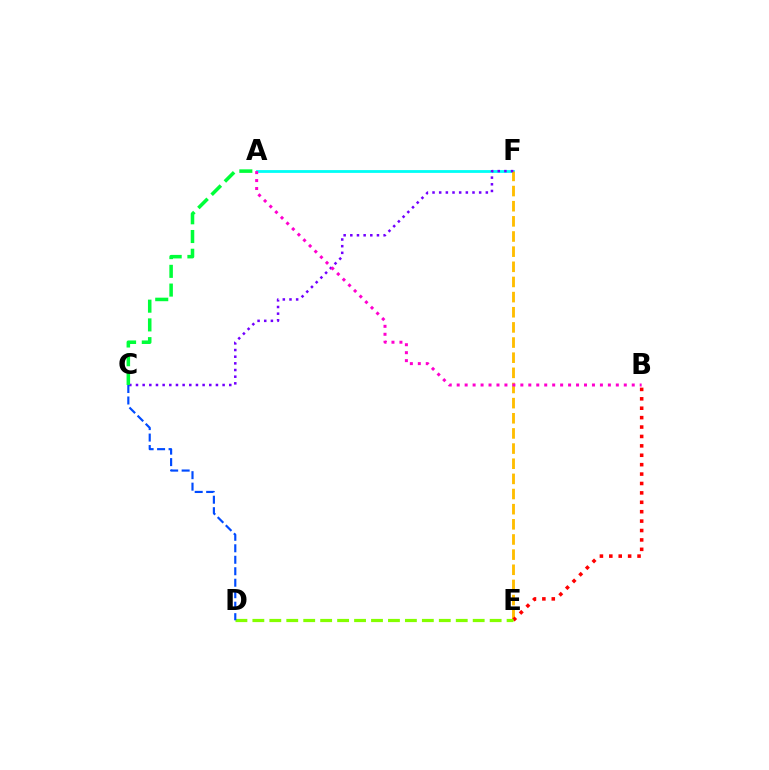{('A', 'F'): [{'color': '#00fff6', 'line_style': 'solid', 'thickness': 2.01}], ('E', 'F'): [{'color': '#ffbd00', 'line_style': 'dashed', 'thickness': 2.06}], ('B', 'E'): [{'color': '#ff0000', 'line_style': 'dotted', 'thickness': 2.56}], ('D', 'E'): [{'color': '#84ff00', 'line_style': 'dashed', 'thickness': 2.3}], ('C', 'F'): [{'color': '#7200ff', 'line_style': 'dotted', 'thickness': 1.81}], ('A', 'C'): [{'color': '#00ff39', 'line_style': 'dashed', 'thickness': 2.55}], ('C', 'D'): [{'color': '#004bff', 'line_style': 'dashed', 'thickness': 1.56}], ('A', 'B'): [{'color': '#ff00cf', 'line_style': 'dotted', 'thickness': 2.16}]}